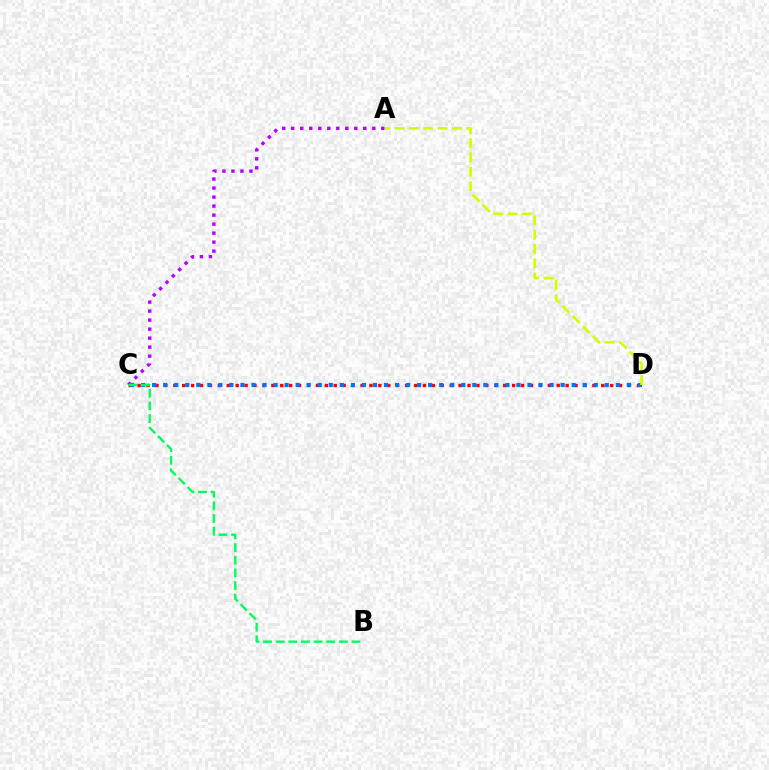{('A', 'C'): [{'color': '#b900ff', 'line_style': 'dotted', 'thickness': 2.45}], ('C', 'D'): [{'color': '#ff0000', 'line_style': 'dotted', 'thickness': 2.42}, {'color': '#0074ff', 'line_style': 'dotted', 'thickness': 3.0}], ('A', 'D'): [{'color': '#d1ff00', 'line_style': 'dashed', 'thickness': 1.94}], ('B', 'C'): [{'color': '#00ff5c', 'line_style': 'dashed', 'thickness': 1.72}]}